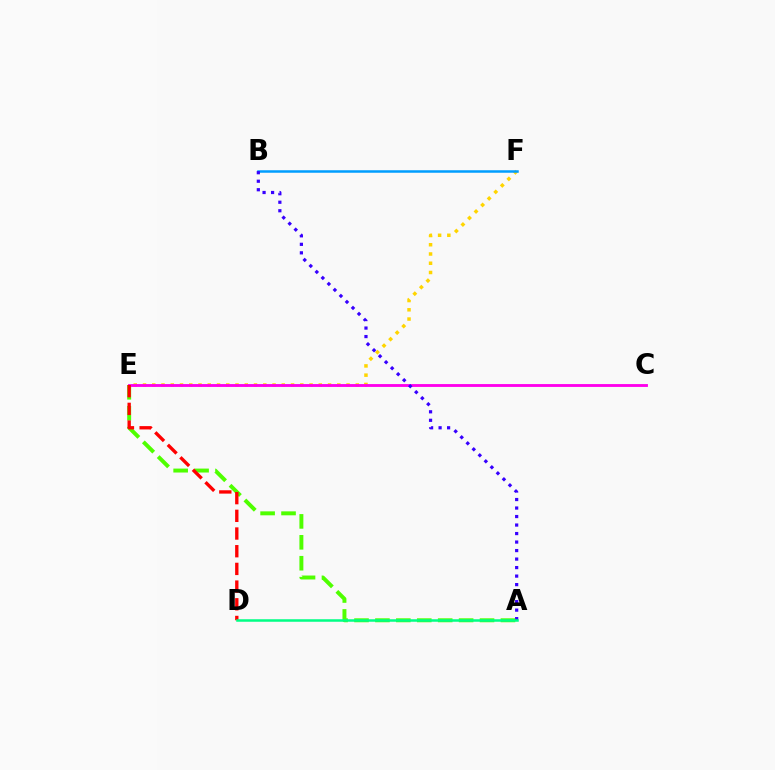{('A', 'E'): [{'color': '#4fff00', 'line_style': 'dashed', 'thickness': 2.84}], ('E', 'F'): [{'color': '#ffd500', 'line_style': 'dotted', 'thickness': 2.51}], ('B', 'F'): [{'color': '#009eff', 'line_style': 'solid', 'thickness': 1.8}], ('C', 'E'): [{'color': '#ff00ed', 'line_style': 'solid', 'thickness': 2.05}], ('D', 'E'): [{'color': '#ff0000', 'line_style': 'dashed', 'thickness': 2.4}], ('A', 'B'): [{'color': '#3700ff', 'line_style': 'dotted', 'thickness': 2.31}], ('A', 'D'): [{'color': '#00ff86', 'line_style': 'solid', 'thickness': 1.81}]}